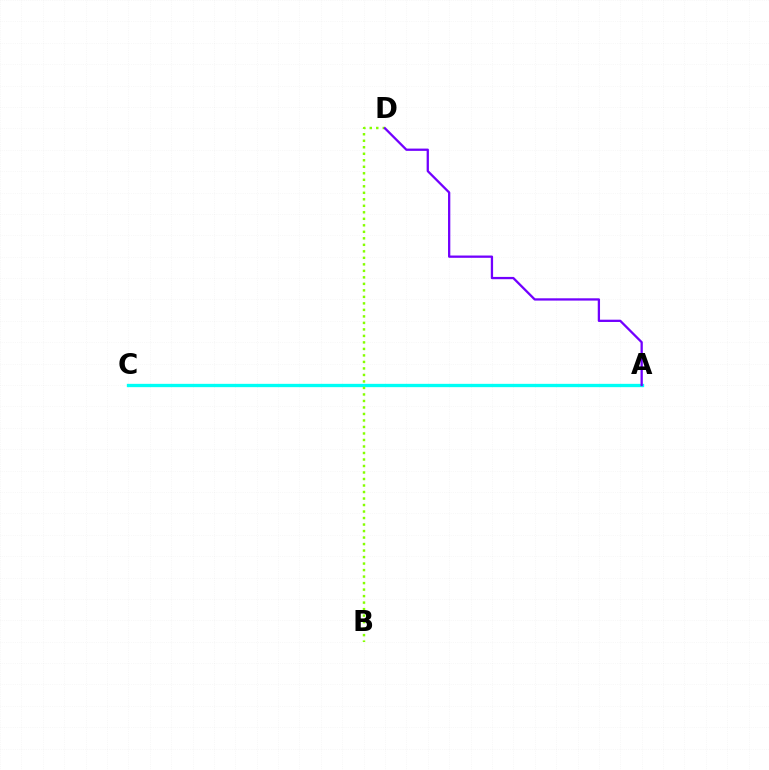{('A', 'C'): [{'color': '#ff0000', 'line_style': 'solid', 'thickness': 2.02}, {'color': '#00fff6', 'line_style': 'solid', 'thickness': 2.39}], ('B', 'D'): [{'color': '#84ff00', 'line_style': 'dotted', 'thickness': 1.77}], ('A', 'D'): [{'color': '#7200ff', 'line_style': 'solid', 'thickness': 1.64}]}